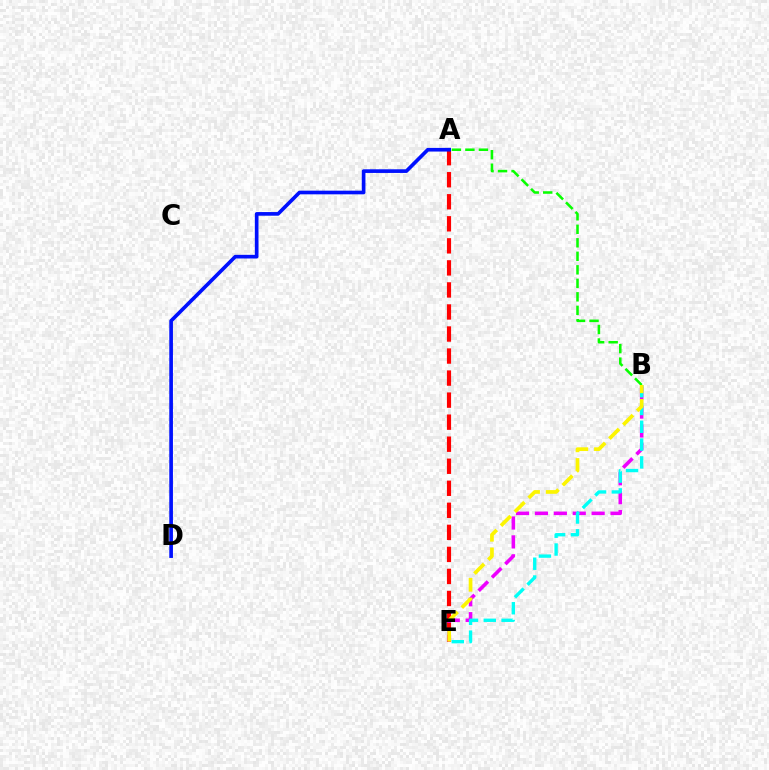{('A', 'E'): [{'color': '#ff0000', 'line_style': 'dashed', 'thickness': 2.99}], ('B', 'E'): [{'color': '#ee00ff', 'line_style': 'dashed', 'thickness': 2.57}, {'color': '#00fff6', 'line_style': 'dashed', 'thickness': 2.42}, {'color': '#fcf500', 'line_style': 'dashed', 'thickness': 2.67}], ('A', 'D'): [{'color': '#0010ff', 'line_style': 'solid', 'thickness': 2.63}], ('A', 'B'): [{'color': '#08ff00', 'line_style': 'dashed', 'thickness': 1.84}]}